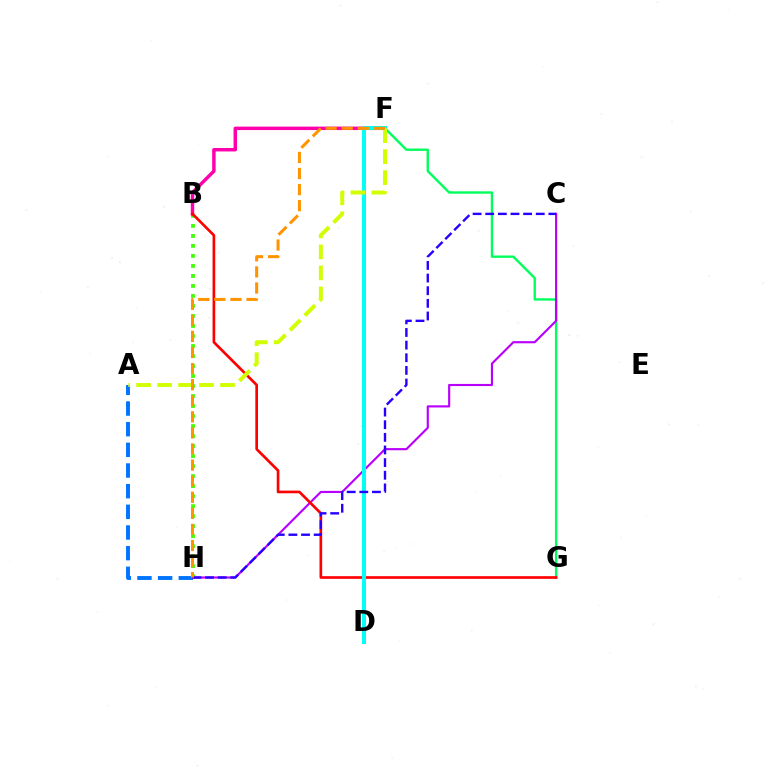{('A', 'H'): [{'color': '#0074ff', 'line_style': 'dashed', 'thickness': 2.81}], ('B', 'H'): [{'color': '#3dff00', 'line_style': 'dotted', 'thickness': 2.72}], ('F', 'G'): [{'color': '#00ff5c', 'line_style': 'solid', 'thickness': 1.72}], ('C', 'H'): [{'color': '#b900ff', 'line_style': 'solid', 'thickness': 1.54}, {'color': '#2500ff', 'line_style': 'dashed', 'thickness': 1.72}], ('B', 'F'): [{'color': '#ff00ac', 'line_style': 'solid', 'thickness': 2.49}], ('B', 'G'): [{'color': '#ff0000', 'line_style': 'solid', 'thickness': 1.93}], ('D', 'F'): [{'color': '#00fff6', 'line_style': 'solid', 'thickness': 2.86}], ('A', 'F'): [{'color': '#d1ff00', 'line_style': 'dashed', 'thickness': 2.85}], ('F', 'H'): [{'color': '#ff9400', 'line_style': 'dashed', 'thickness': 2.18}]}